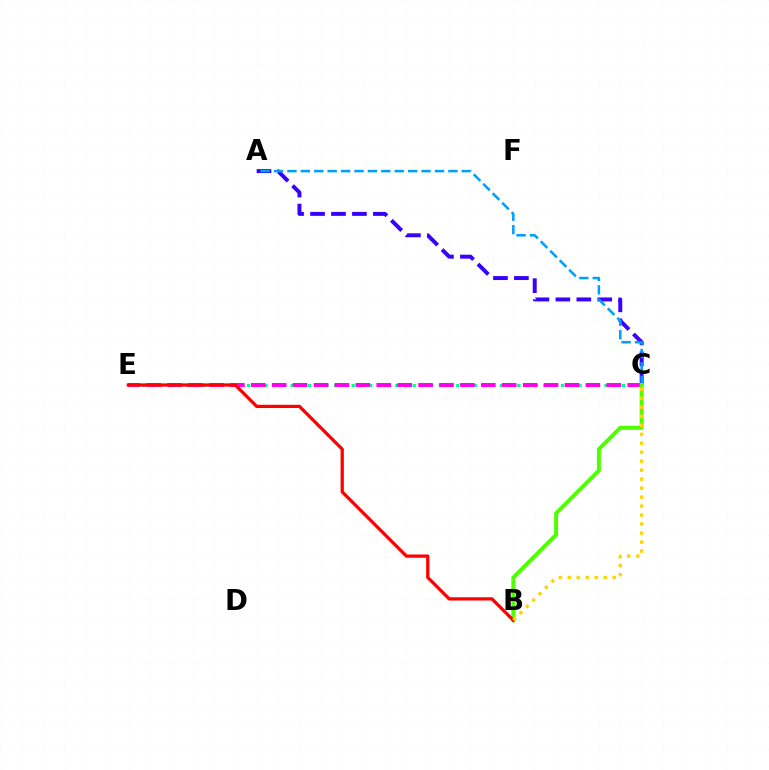{('A', 'C'): [{'color': '#3700ff', 'line_style': 'dashed', 'thickness': 2.85}, {'color': '#009eff', 'line_style': 'dashed', 'thickness': 1.82}], ('C', 'E'): [{'color': '#00ff86', 'line_style': 'dotted', 'thickness': 2.37}, {'color': '#ff00ed', 'line_style': 'dashed', 'thickness': 2.84}], ('B', 'C'): [{'color': '#4fff00', 'line_style': 'solid', 'thickness': 2.87}, {'color': '#ffd500', 'line_style': 'dotted', 'thickness': 2.44}], ('B', 'E'): [{'color': '#ff0000', 'line_style': 'solid', 'thickness': 2.34}]}